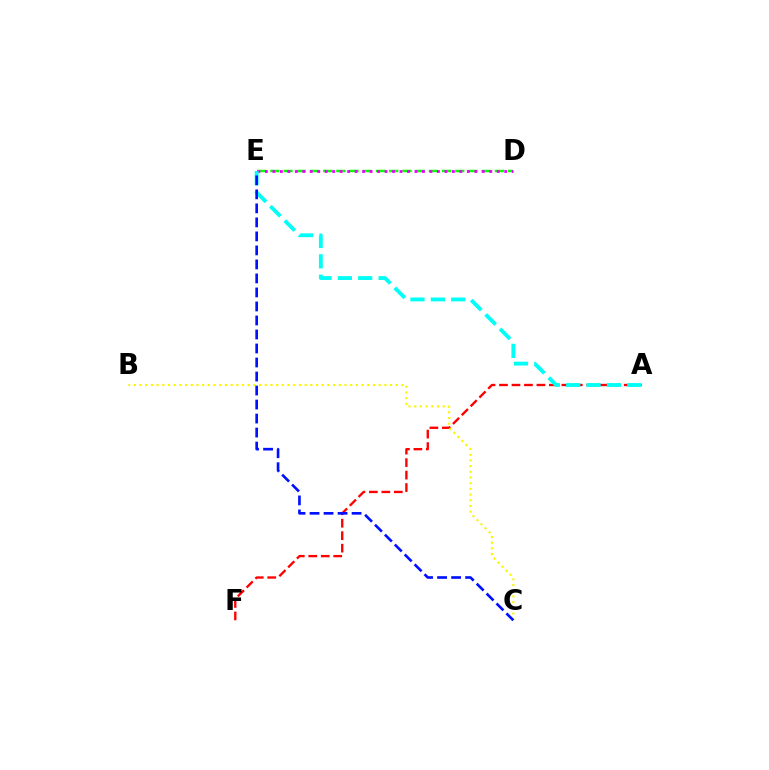{('A', 'F'): [{'color': '#ff0000', 'line_style': 'dashed', 'thickness': 1.69}], ('D', 'E'): [{'color': '#08ff00', 'line_style': 'dashed', 'thickness': 1.79}, {'color': '#ee00ff', 'line_style': 'dotted', 'thickness': 2.03}], ('B', 'C'): [{'color': '#fcf500', 'line_style': 'dotted', 'thickness': 1.55}], ('A', 'E'): [{'color': '#00fff6', 'line_style': 'dashed', 'thickness': 2.77}], ('C', 'E'): [{'color': '#0010ff', 'line_style': 'dashed', 'thickness': 1.9}]}